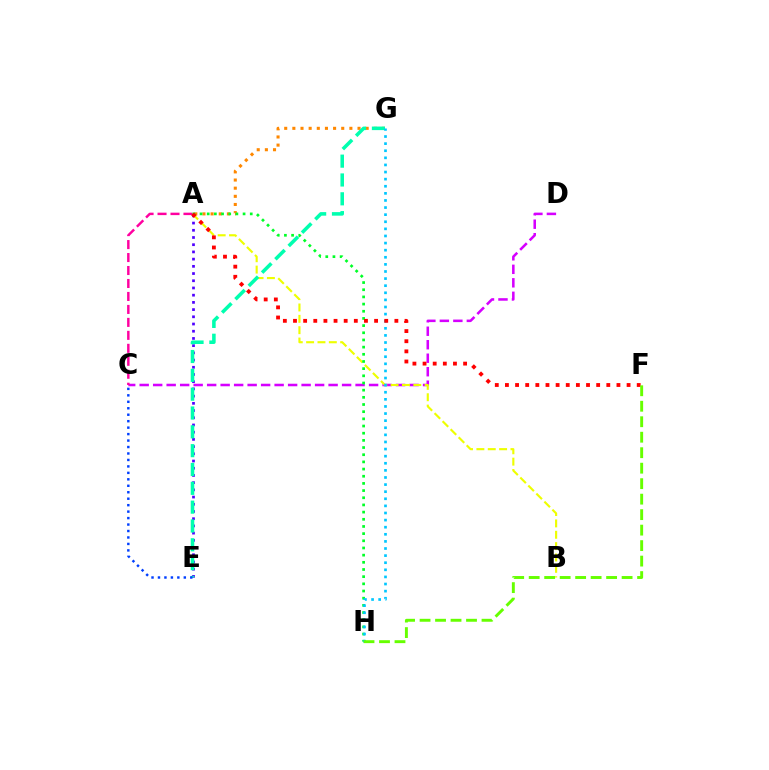{('C', 'D'): [{'color': '#d600ff', 'line_style': 'dashed', 'thickness': 1.83}], ('A', 'E'): [{'color': '#4f00ff', 'line_style': 'dotted', 'thickness': 1.96}], ('A', 'B'): [{'color': '#eeff00', 'line_style': 'dashed', 'thickness': 1.54}], ('A', 'G'): [{'color': '#ff8800', 'line_style': 'dotted', 'thickness': 2.21}], ('E', 'G'): [{'color': '#00ffaf', 'line_style': 'dashed', 'thickness': 2.56}], ('A', 'C'): [{'color': '#ff00a0', 'line_style': 'dashed', 'thickness': 1.76}], ('A', 'H'): [{'color': '#00ff27', 'line_style': 'dotted', 'thickness': 1.95}], ('G', 'H'): [{'color': '#00c7ff', 'line_style': 'dotted', 'thickness': 1.93}], ('C', 'E'): [{'color': '#003fff', 'line_style': 'dotted', 'thickness': 1.76}], ('A', 'F'): [{'color': '#ff0000', 'line_style': 'dotted', 'thickness': 2.75}], ('F', 'H'): [{'color': '#66ff00', 'line_style': 'dashed', 'thickness': 2.1}]}